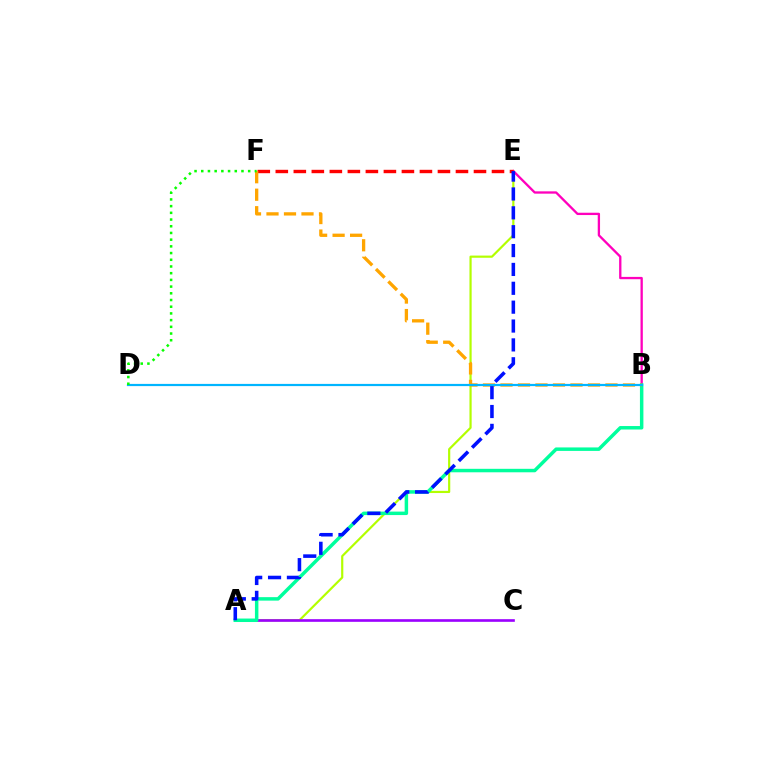{('A', 'E'): [{'color': '#b3ff00', 'line_style': 'solid', 'thickness': 1.57}, {'color': '#0010ff', 'line_style': 'dashed', 'thickness': 2.56}], ('A', 'C'): [{'color': '#9b00ff', 'line_style': 'solid', 'thickness': 1.91}], ('B', 'E'): [{'color': '#ff00bd', 'line_style': 'solid', 'thickness': 1.67}], ('E', 'F'): [{'color': '#ff0000', 'line_style': 'dashed', 'thickness': 2.45}], ('A', 'B'): [{'color': '#00ff9d', 'line_style': 'solid', 'thickness': 2.5}], ('B', 'F'): [{'color': '#ffa500', 'line_style': 'dashed', 'thickness': 2.38}], ('B', 'D'): [{'color': '#00b5ff', 'line_style': 'solid', 'thickness': 1.58}], ('D', 'F'): [{'color': '#08ff00', 'line_style': 'dotted', 'thickness': 1.82}]}